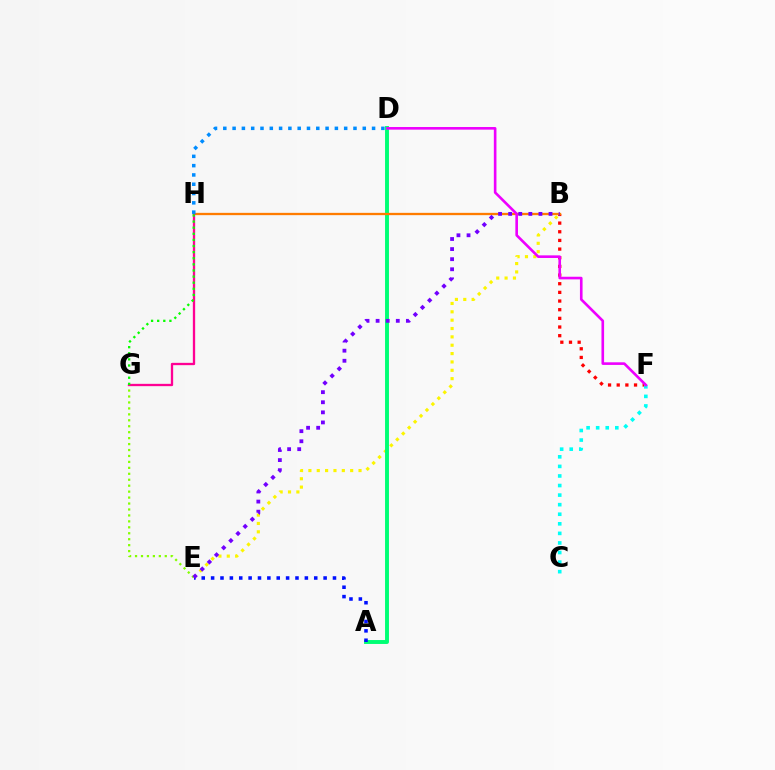{('B', 'F'): [{'color': '#ff0000', 'line_style': 'dotted', 'thickness': 2.35}], ('B', 'E'): [{'color': '#fcf500', 'line_style': 'dotted', 'thickness': 2.27}, {'color': '#7200ff', 'line_style': 'dotted', 'thickness': 2.74}], ('A', 'D'): [{'color': '#00ff74', 'line_style': 'solid', 'thickness': 2.82}], ('B', 'H'): [{'color': '#ff7c00', 'line_style': 'solid', 'thickness': 1.66}], ('A', 'E'): [{'color': '#0010ff', 'line_style': 'dotted', 'thickness': 2.55}], ('E', 'G'): [{'color': '#84ff00', 'line_style': 'dotted', 'thickness': 1.62}], ('G', 'H'): [{'color': '#ff0094', 'line_style': 'solid', 'thickness': 1.66}, {'color': '#08ff00', 'line_style': 'dotted', 'thickness': 1.66}], ('C', 'F'): [{'color': '#00fff6', 'line_style': 'dotted', 'thickness': 2.6}], ('D', 'H'): [{'color': '#008cff', 'line_style': 'dotted', 'thickness': 2.53}], ('D', 'F'): [{'color': '#ee00ff', 'line_style': 'solid', 'thickness': 1.89}]}